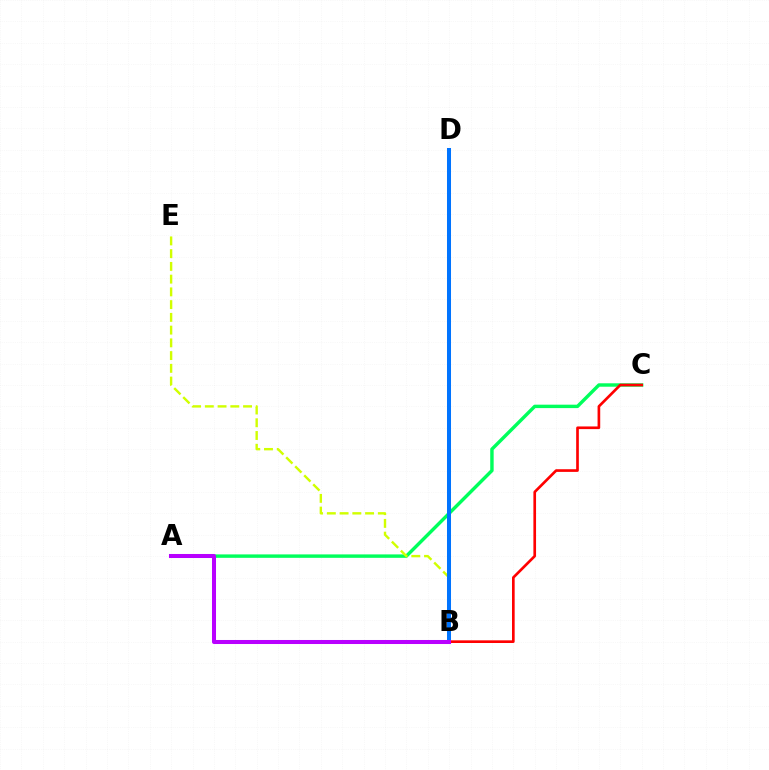{('A', 'C'): [{'color': '#00ff5c', 'line_style': 'solid', 'thickness': 2.47}], ('B', 'E'): [{'color': '#d1ff00', 'line_style': 'dashed', 'thickness': 1.73}], ('B', 'D'): [{'color': '#0074ff', 'line_style': 'solid', 'thickness': 2.89}], ('B', 'C'): [{'color': '#ff0000', 'line_style': 'solid', 'thickness': 1.92}], ('A', 'B'): [{'color': '#b900ff', 'line_style': 'solid', 'thickness': 2.9}]}